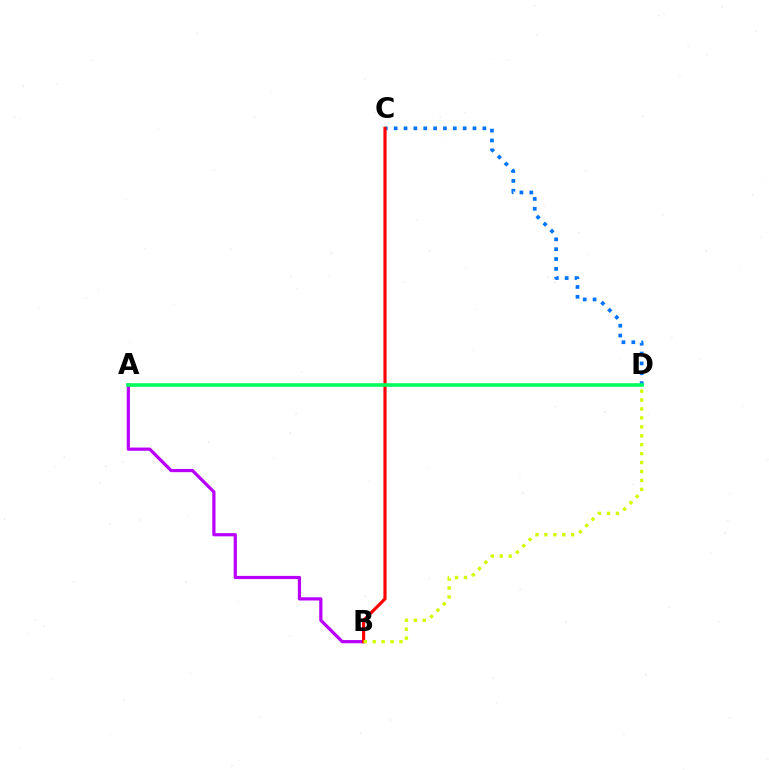{('A', 'B'): [{'color': '#b900ff', 'line_style': 'solid', 'thickness': 2.31}], ('C', 'D'): [{'color': '#0074ff', 'line_style': 'dotted', 'thickness': 2.68}], ('B', 'C'): [{'color': '#ff0000', 'line_style': 'solid', 'thickness': 2.26}], ('A', 'D'): [{'color': '#00ff5c', 'line_style': 'solid', 'thickness': 2.59}], ('B', 'D'): [{'color': '#d1ff00', 'line_style': 'dotted', 'thickness': 2.43}]}